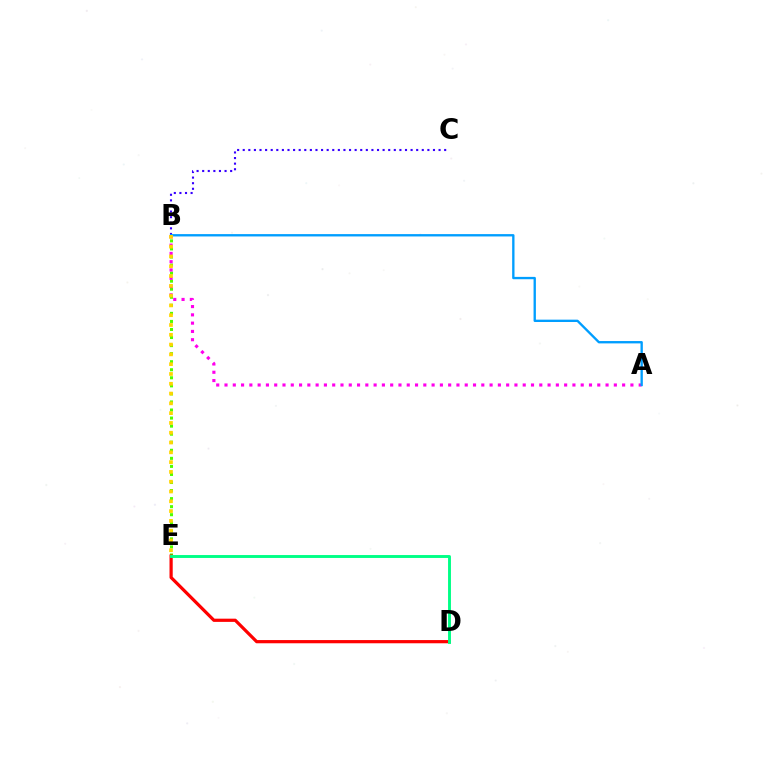{('B', 'E'): [{'color': '#4fff00', 'line_style': 'dotted', 'thickness': 2.19}, {'color': '#ffd500', 'line_style': 'dotted', 'thickness': 2.66}], ('D', 'E'): [{'color': '#ff0000', 'line_style': 'solid', 'thickness': 2.31}, {'color': '#00ff86', 'line_style': 'solid', 'thickness': 2.09}], ('A', 'B'): [{'color': '#ff00ed', 'line_style': 'dotted', 'thickness': 2.25}, {'color': '#009eff', 'line_style': 'solid', 'thickness': 1.69}], ('B', 'C'): [{'color': '#3700ff', 'line_style': 'dotted', 'thickness': 1.52}]}